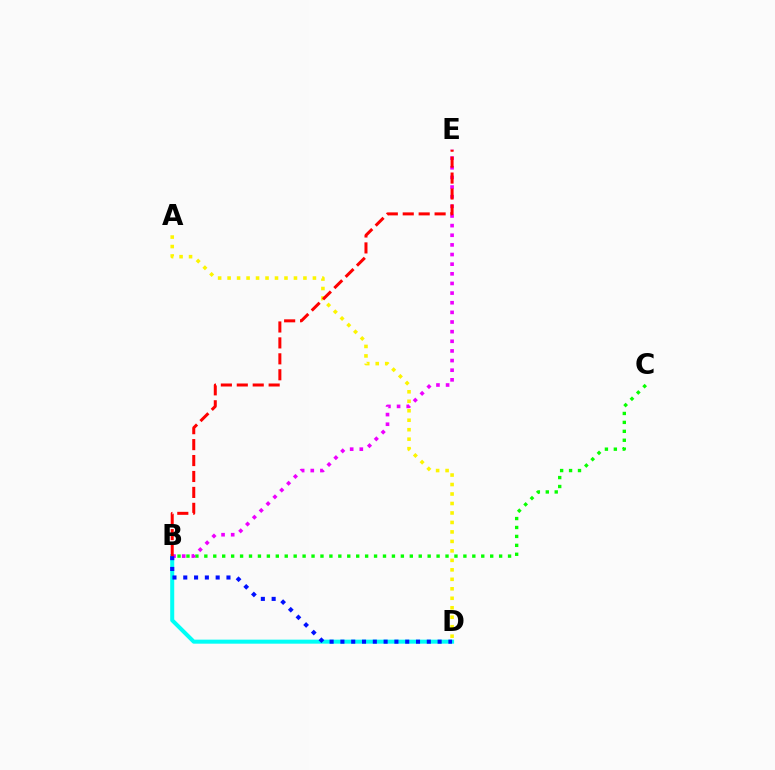{('B', 'C'): [{'color': '#08ff00', 'line_style': 'dotted', 'thickness': 2.43}], ('A', 'D'): [{'color': '#fcf500', 'line_style': 'dotted', 'thickness': 2.58}], ('B', 'D'): [{'color': '#00fff6', 'line_style': 'solid', 'thickness': 2.9}, {'color': '#0010ff', 'line_style': 'dotted', 'thickness': 2.93}], ('B', 'E'): [{'color': '#ee00ff', 'line_style': 'dotted', 'thickness': 2.62}, {'color': '#ff0000', 'line_style': 'dashed', 'thickness': 2.16}]}